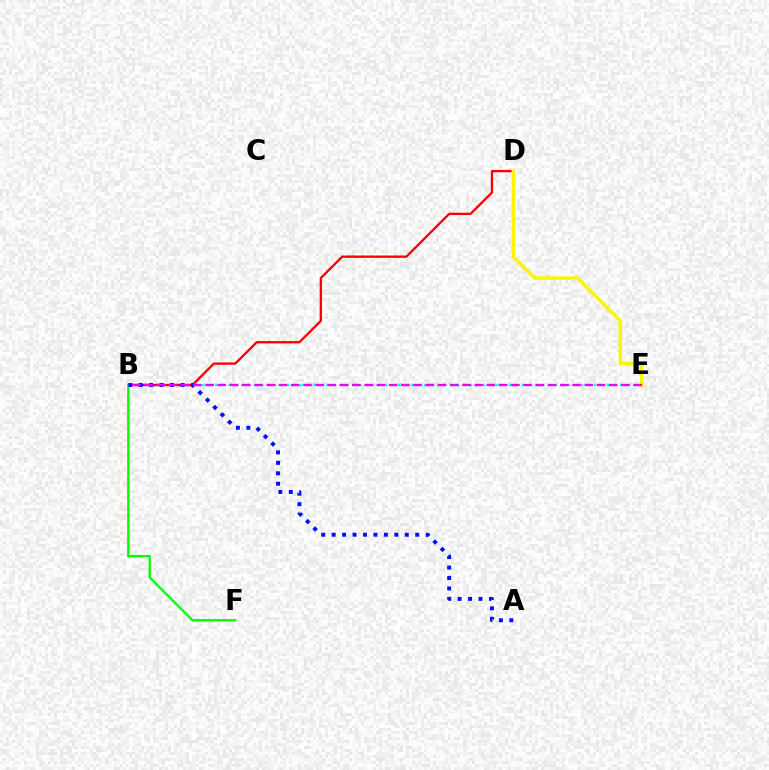{('B', 'E'): [{'color': '#00fff6', 'line_style': 'dotted', 'thickness': 1.77}, {'color': '#ee00ff', 'line_style': 'dashed', 'thickness': 1.66}], ('B', 'D'): [{'color': '#ff0000', 'line_style': 'solid', 'thickness': 1.68}], ('B', 'F'): [{'color': '#08ff00', 'line_style': 'solid', 'thickness': 1.72}], ('D', 'E'): [{'color': '#fcf500', 'line_style': 'solid', 'thickness': 2.52}], ('A', 'B'): [{'color': '#0010ff', 'line_style': 'dotted', 'thickness': 2.84}]}